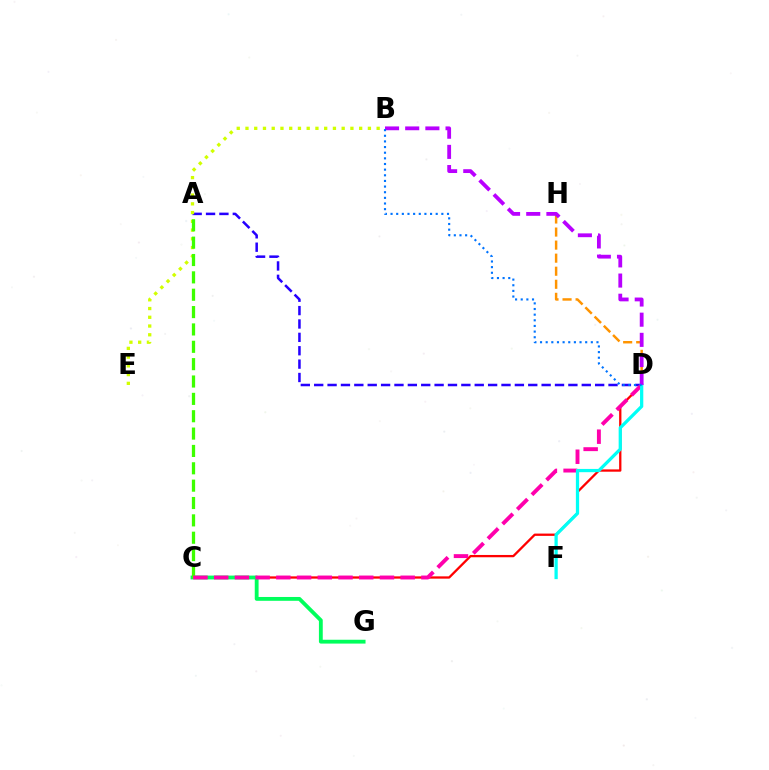{('A', 'D'): [{'color': '#2500ff', 'line_style': 'dashed', 'thickness': 1.82}], ('C', 'D'): [{'color': '#ff0000', 'line_style': 'solid', 'thickness': 1.65}, {'color': '#ff00ac', 'line_style': 'dashed', 'thickness': 2.82}], ('C', 'G'): [{'color': '#00ff5c', 'line_style': 'solid', 'thickness': 2.76}], ('B', 'E'): [{'color': '#d1ff00', 'line_style': 'dotted', 'thickness': 2.38}], ('A', 'C'): [{'color': '#3dff00', 'line_style': 'dashed', 'thickness': 2.36}], ('D', 'H'): [{'color': '#ff9400', 'line_style': 'dashed', 'thickness': 1.77}], ('D', 'F'): [{'color': '#00fff6', 'line_style': 'solid', 'thickness': 2.34}], ('B', 'D'): [{'color': '#b900ff', 'line_style': 'dashed', 'thickness': 2.74}, {'color': '#0074ff', 'line_style': 'dotted', 'thickness': 1.53}]}